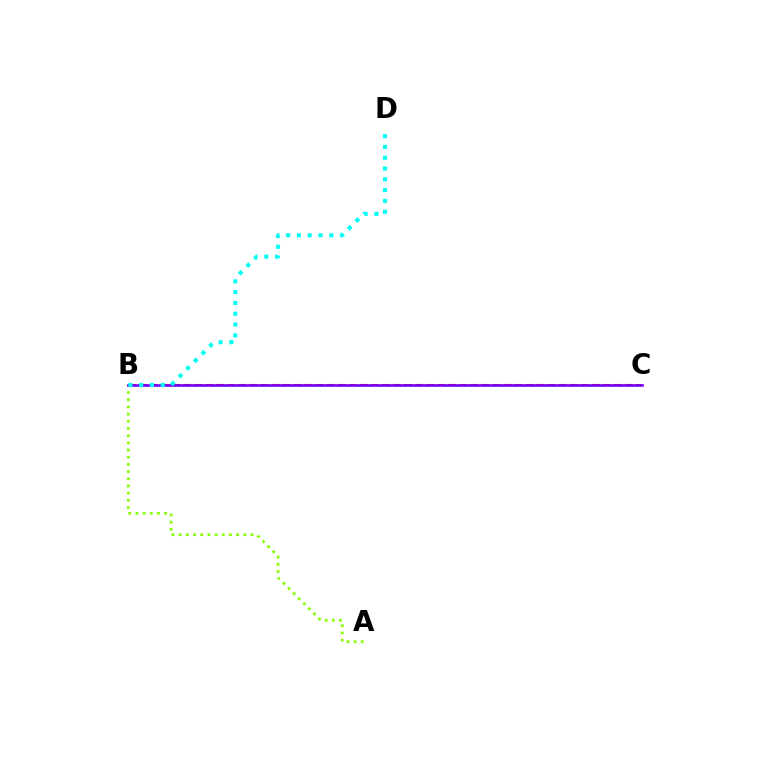{('B', 'C'): [{'color': '#ff0000', 'line_style': 'dashed', 'thickness': 1.5}, {'color': '#7200ff', 'line_style': 'solid', 'thickness': 1.88}], ('A', 'B'): [{'color': '#84ff00', 'line_style': 'dotted', 'thickness': 1.95}], ('B', 'D'): [{'color': '#00fff6', 'line_style': 'dotted', 'thickness': 2.93}]}